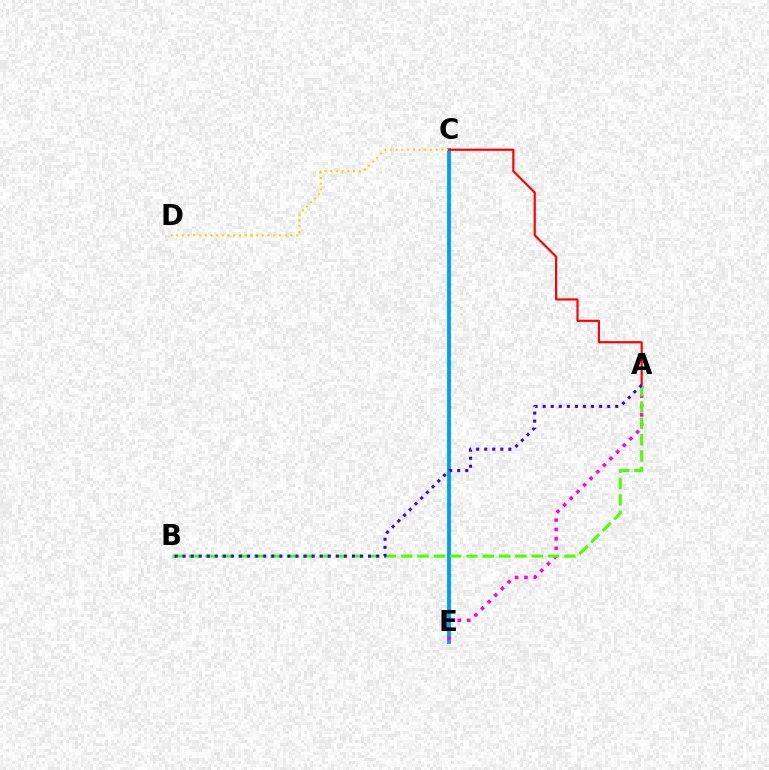{('C', 'E'): [{'color': '#00ff86', 'line_style': 'dotted', 'thickness': 2.39}, {'color': '#009eff', 'line_style': 'solid', 'thickness': 2.75}], ('A', 'E'): [{'color': '#ff00ed', 'line_style': 'dotted', 'thickness': 2.55}], ('C', 'D'): [{'color': '#ffd500', 'line_style': 'dotted', 'thickness': 1.55}], ('A', 'C'): [{'color': '#ff0000', 'line_style': 'solid', 'thickness': 1.56}], ('A', 'B'): [{'color': '#4fff00', 'line_style': 'dashed', 'thickness': 2.22}, {'color': '#3700ff', 'line_style': 'dotted', 'thickness': 2.19}]}